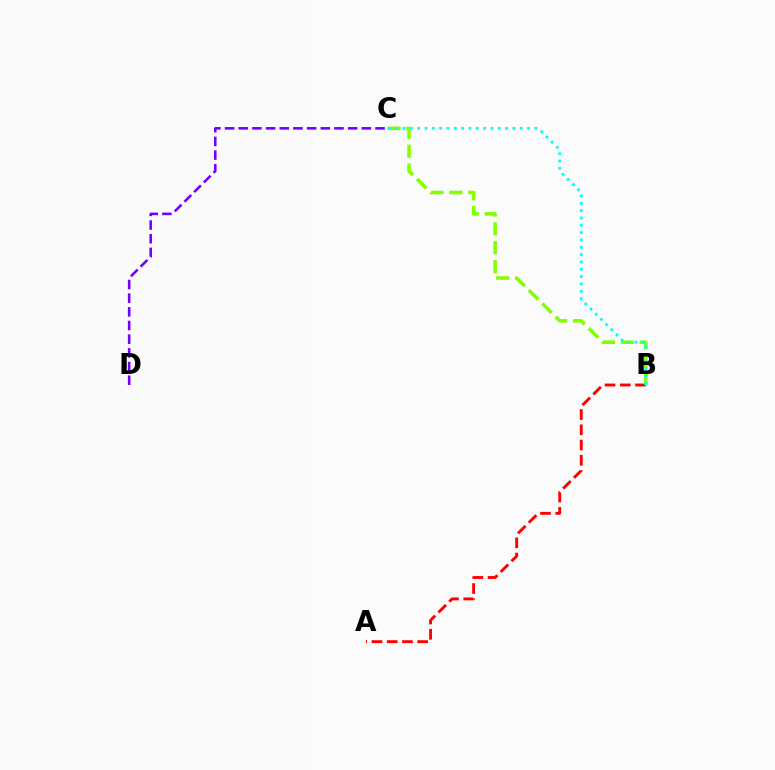{('C', 'D'): [{'color': '#7200ff', 'line_style': 'dashed', 'thickness': 1.86}], ('A', 'B'): [{'color': '#ff0000', 'line_style': 'dashed', 'thickness': 2.07}], ('B', 'C'): [{'color': '#84ff00', 'line_style': 'dashed', 'thickness': 2.57}, {'color': '#00fff6', 'line_style': 'dotted', 'thickness': 1.99}]}